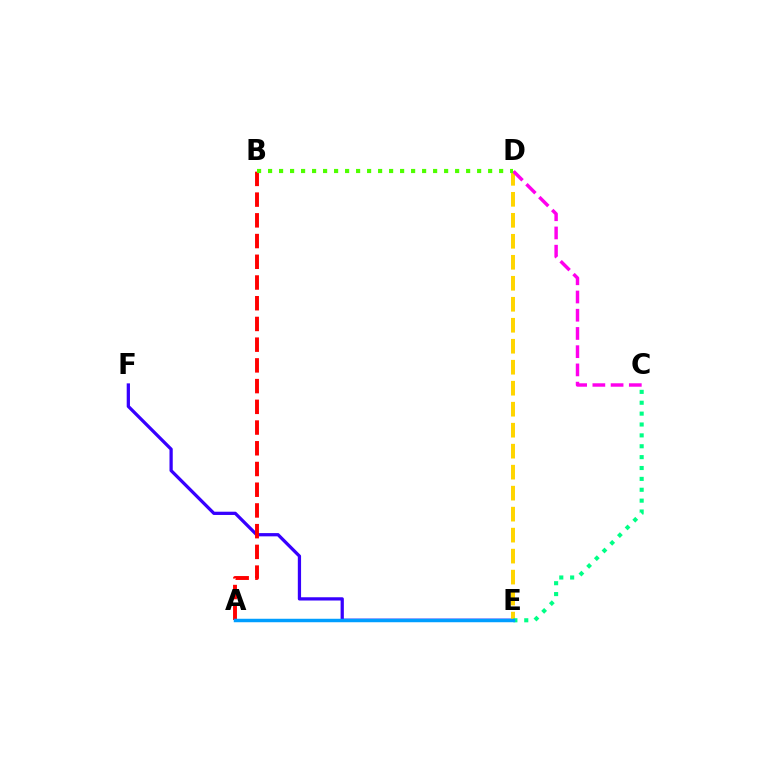{('E', 'F'): [{'color': '#3700ff', 'line_style': 'solid', 'thickness': 2.34}], ('A', 'B'): [{'color': '#ff0000', 'line_style': 'dashed', 'thickness': 2.81}], ('D', 'E'): [{'color': '#ffd500', 'line_style': 'dashed', 'thickness': 2.85}], ('C', 'E'): [{'color': '#00ff86', 'line_style': 'dotted', 'thickness': 2.96}], ('C', 'D'): [{'color': '#ff00ed', 'line_style': 'dashed', 'thickness': 2.48}], ('A', 'E'): [{'color': '#009eff', 'line_style': 'solid', 'thickness': 2.5}], ('B', 'D'): [{'color': '#4fff00', 'line_style': 'dotted', 'thickness': 2.99}]}